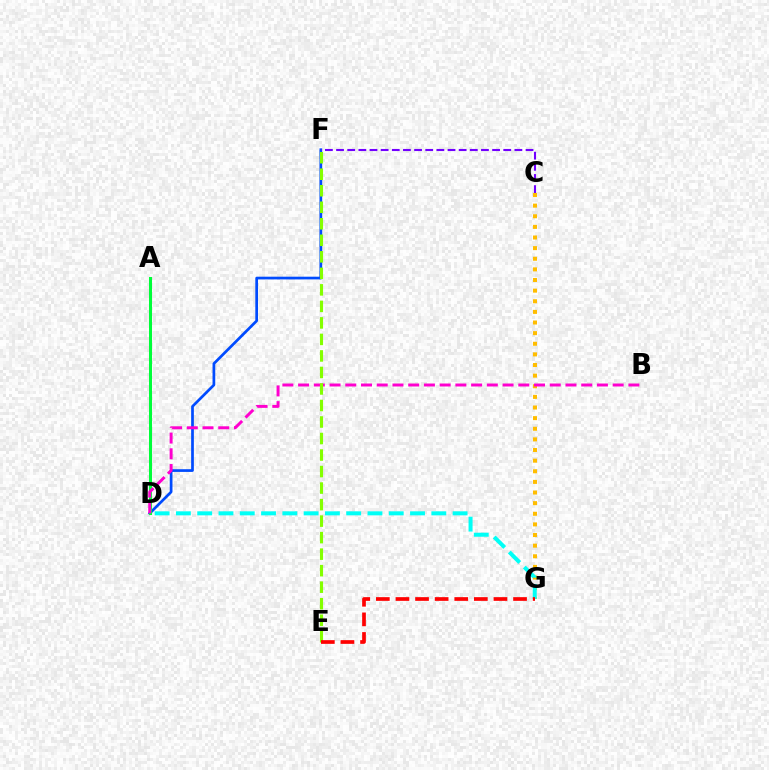{('D', 'F'): [{'color': '#004bff', 'line_style': 'solid', 'thickness': 1.95}], ('C', 'G'): [{'color': '#ffbd00', 'line_style': 'dotted', 'thickness': 2.89}], ('C', 'F'): [{'color': '#7200ff', 'line_style': 'dashed', 'thickness': 1.51}], ('A', 'D'): [{'color': '#00ff39', 'line_style': 'solid', 'thickness': 2.17}], ('D', 'G'): [{'color': '#00fff6', 'line_style': 'dashed', 'thickness': 2.89}], ('B', 'D'): [{'color': '#ff00cf', 'line_style': 'dashed', 'thickness': 2.14}], ('E', 'F'): [{'color': '#84ff00', 'line_style': 'dashed', 'thickness': 2.24}], ('E', 'G'): [{'color': '#ff0000', 'line_style': 'dashed', 'thickness': 2.66}]}